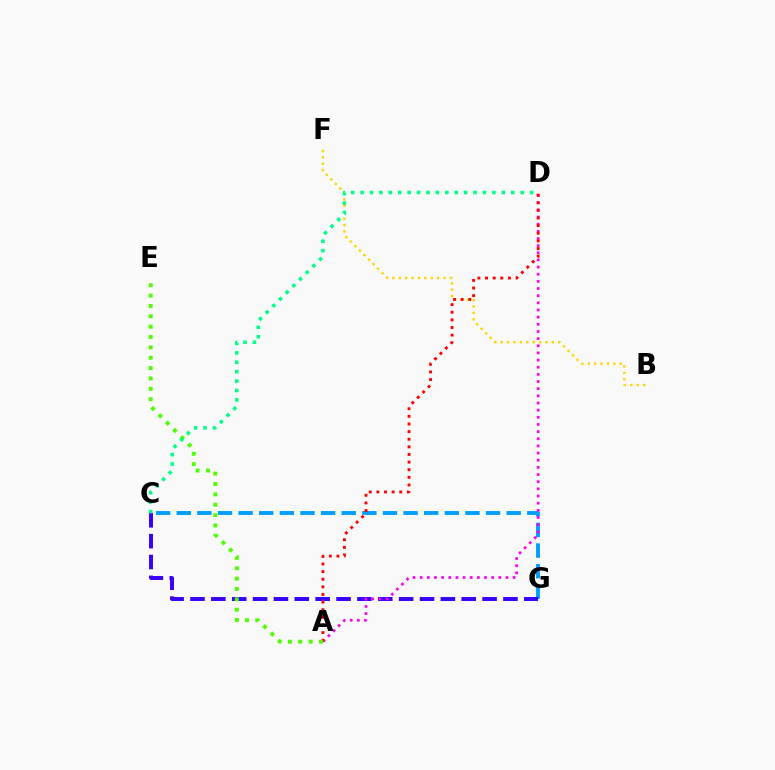{('B', 'F'): [{'color': '#ffd500', 'line_style': 'dotted', 'thickness': 1.74}], ('C', 'G'): [{'color': '#009eff', 'line_style': 'dashed', 'thickness': 2.8}, {'color': '#3700ff', 'line_style': 'dashed', 'thickness': 2.83}], ('A', 'D'): [{'color': '#ff00ed', 'line_style': 'dotted', 'thickness': 1.94}, {'color': '#ff0000', 'line_style': 'dotted', 'thickness': 2.07}], ('A', 'E'): [{'color': '#4fff00', 'line_style': 'dotted', 'thickness': 2.81}], ('C', 'D'): [{'color': '#00ff86', 'line_style': 'dotted', 'thickness': 2.56}]}